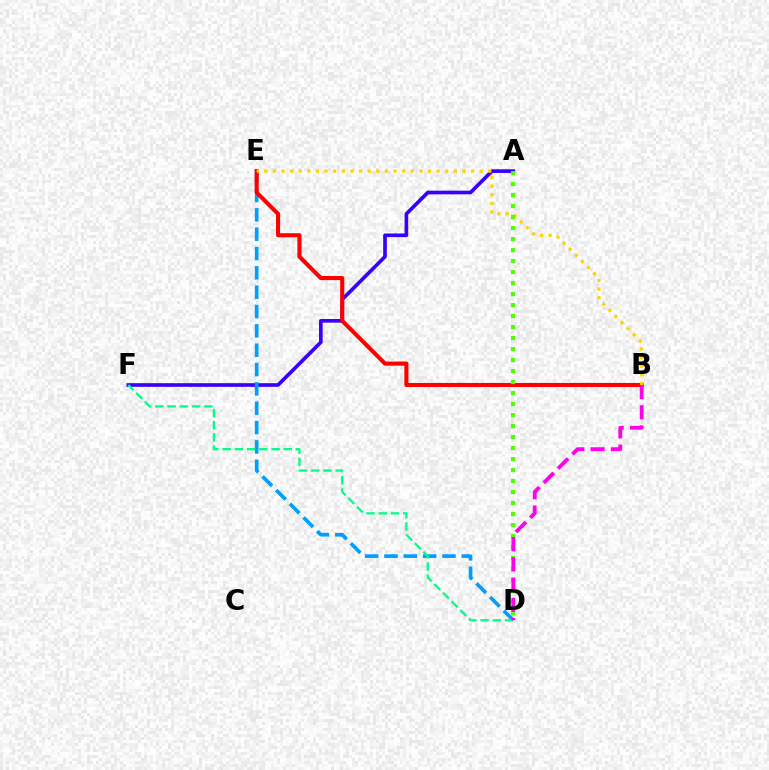{('A', 'F'): [{'color': '#3700ff', 'line_style': 'solid', 'thickness': 2.63}], ('D', 'E'): [{'color': '#009eff', 'line_style': 'dashed', 'thickness': 2.63}], ('D', 'F'): [{'color': '#00ff86', 'line_style': 'dashed', 'thickness': 1.66}], ('B', 'E'): [{'color': '#ff0000', 'line_style': 'solid', 'thickness': 2.95}, {'color': '#ffd500', 'line_style': 'dotted', 'thickness': 2.34}], ('A', 'D'): [{'color': '#4fff00', 'line_style': 'dotted', 'thickness': 2.99}], ('B', 'D'): [{'color': '#ff00ed', 'line_style': 'dashed', 'thickness': 2.75}]}